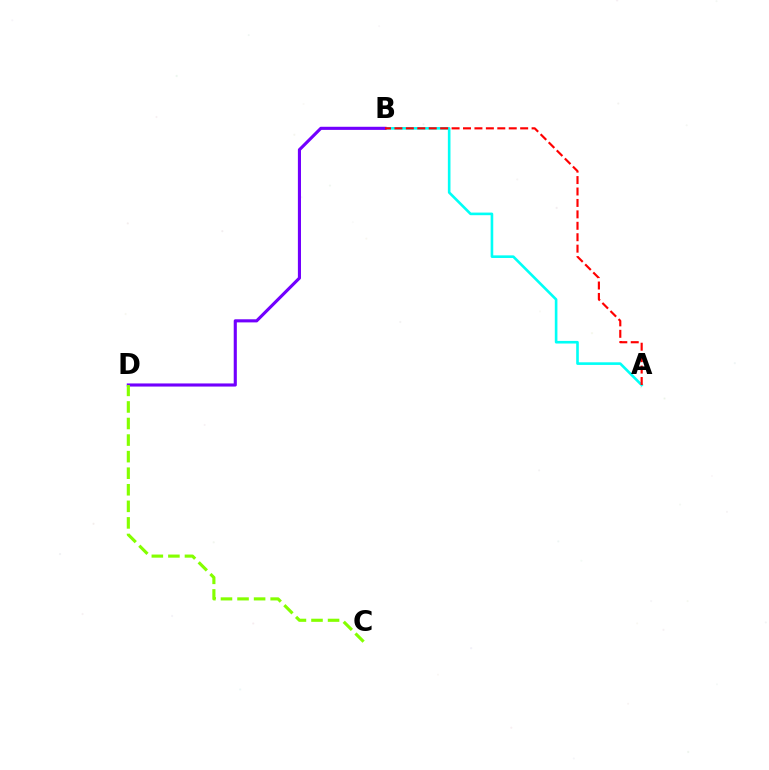{('A', 'B'): [{'color': '#00fff6', 'line_style': 'solid', 'thickness': 1.88}, {'color': '#ff0000', 'line_style': 'dashed', 'thickness': 1.55}], ('B', 'D'): [{'color': '#7200ff', 'line_style': 'solid', 'thickness': 2.24}], ('C', 'D'): [{'color': '#84ff00', 'line_style': 'dashed', 'thickness': 2.25}]}